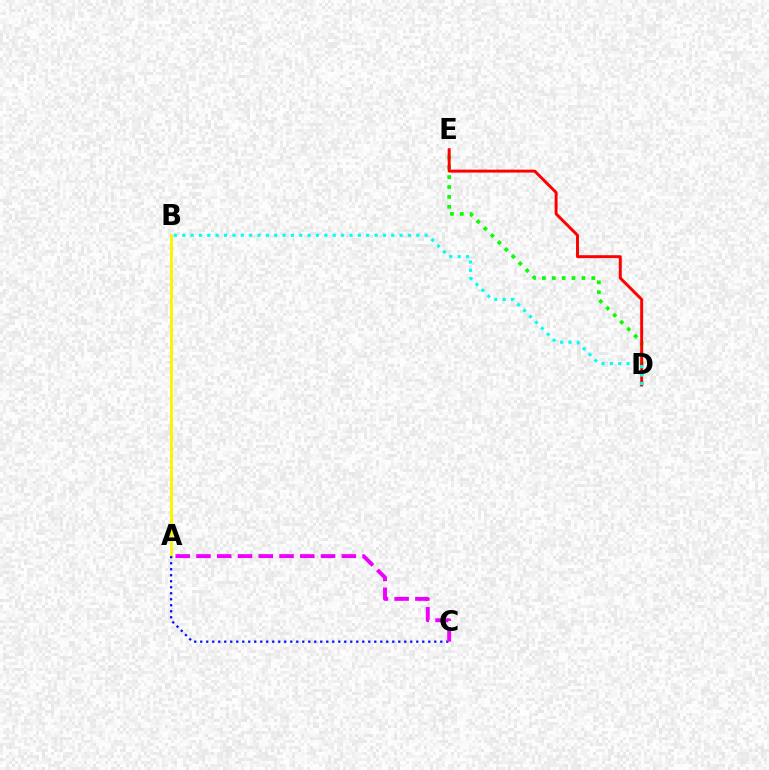{('A', 'B'): [{'color': '#fcf500', 'line_style': 'solid', 'thickness': 2.12}], ('A', 'C'): [{'color': '#0010ff', 'line_style': 'dotted', 'thickness': 1.63}, {'color': '#ee00ff', 'line_style': 'dashed', 'thickness': 2.82}], ('D', 'E'): [{'color': '#08ff00', 'line_style': 'dotted', 'thickness': 2.68}, {'color': '#ff0000', 'line_style': 'solid', 'thickness': 2.12}], ('B', 'D'): [{'color': '#00fff6', 'line_style': 'dotted', 'thickness': 2.27}]}